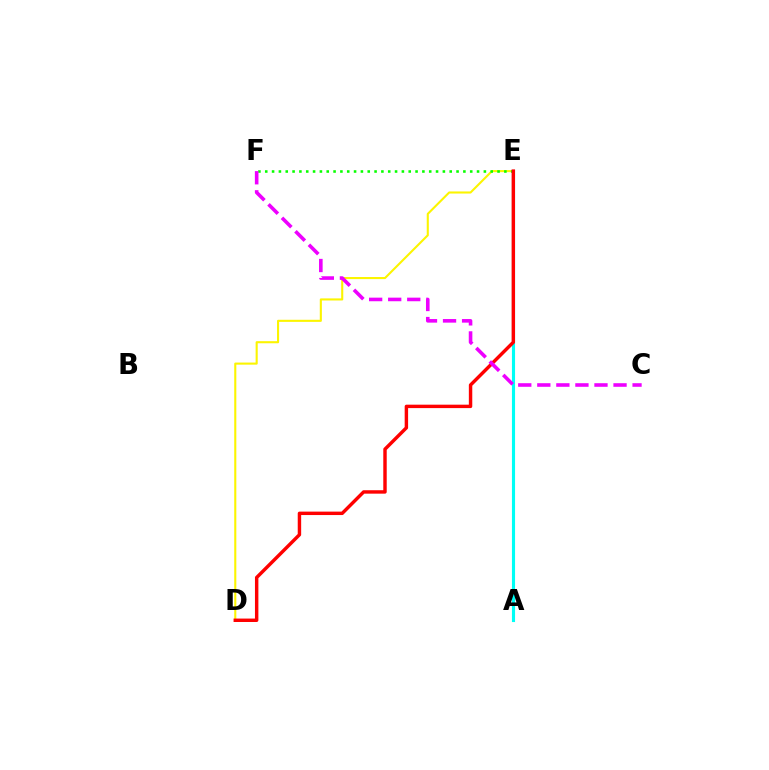{('D', 'E'): [{'color': '#fcf500', 'line_style': 'solid', 'thickness': 1.51}, {'color': '#ff0000', 'line_style': 'solid', 'thickness': 2.47}], ('A', 'E'): [{'color': '#0010ff', 'line_style': 'dotted', 'thickness': 2.06}, {'color': '#00fff6', 'line_style': 'solid', 'thickness': 2.24}], ('E', 'F'): [{'color': '#08ff00', 'line_style': 'dotted', 'thickness': 1.86}], ('C', 'F'): [{'color': '#ee00ff', 'line_style': 'dashed', 'thickness': 2.59}]}